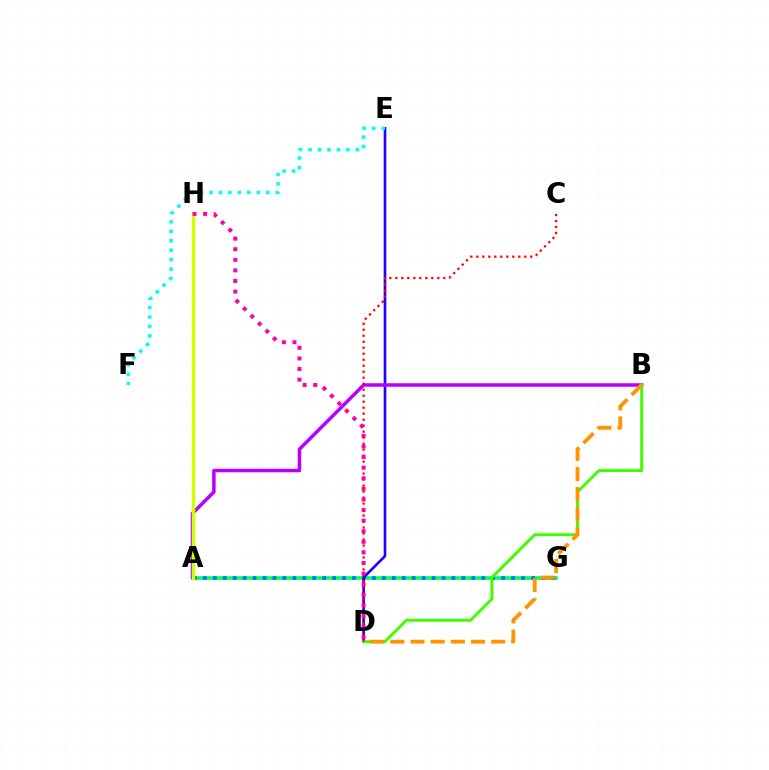{('A', 'G'): [{'color': '#00ff5c', 'line_style': 'solid', 'thickness': 2.62}, {'color': '#0074ff', 'line_style': 'dotted', 'thickness': 2.7}], ('D', 'E'): [{'color': '#2500ff', 'line_style': 'solid', 'thickness': 1.92}], ('A', 'B'): [{'color': '#b900ff', 'line_style': 'solid', 'thickness': 2.52}], ('B', 'D'): [{'color': '#3dff00', 'line_style': 'solid', 'thickness': 2.11}, {'color': '#ff9400', 'line_style': 'dashed', 'thickness': 2.74}], ('C', 'D'): [{'color': '#ff0000', 'line_style': 'dotted', 'thickness': 1.63}], ('E', 'F'): [{'color': '#00fff6', 'line_style': 'dotted', 'thickness': 2.57}], ('A', 'H'): [{'color': '#d1ff00', 'line_style': 'solid', 'thickness': 2.49}], ('D', 'H'): [{'color': '#ff00ac', 'line_style': 'dotted', 'thickness': 2.88}]}